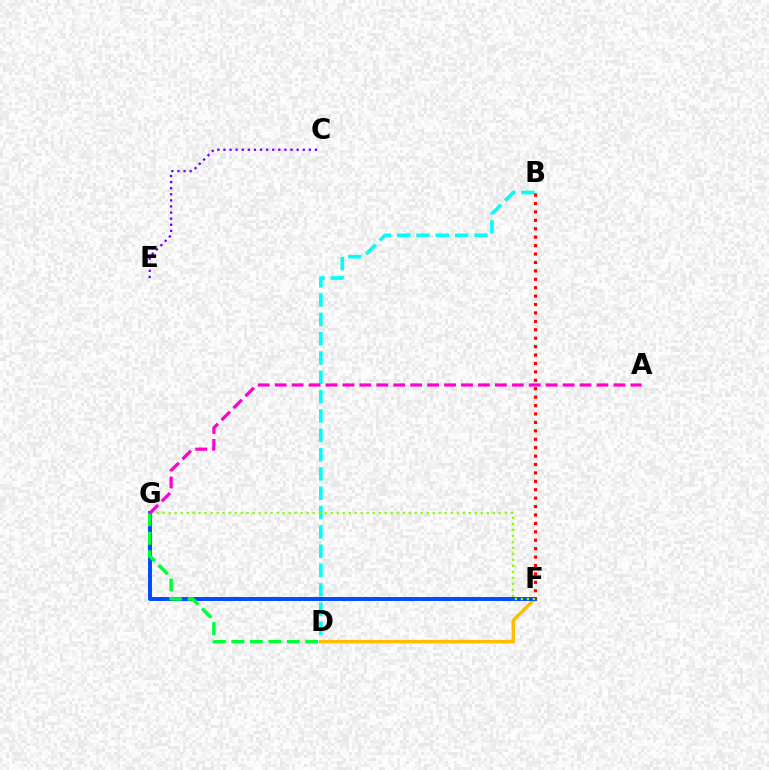{('B', 'D'): [{'color': '#00fff6', 'line_style': 'dashed', 'thickness': 2.62}], ('D', 'F'): [{'color': '#ffbd00', 'line_style': 'solid', 'thickness': 2.53}], ('F', 'G'): [{'color': '#004bff', 'line_style': 'solid', 'thickness': 2.83}, {'color': '#84ff00', 'line_style': 'dotted', 'thickness': 1.63}], ('B', 'F'): [{'color': '#ff0000', 'line_style': 'dotted', 'thickness': 2.29}], ('D', 'G'): [{'color': '#00ff39', 'line_style': 'dashed', 'thickness': 2.51}], ('C', 'E'): [{'color': '#7200ff', 'line_style': 'dotted', 'thickness': 1.66}], ('A', 'G'): [{'color': '#ff00cf', 'line_style': 'dashed', 'thickness': 2.3}]}